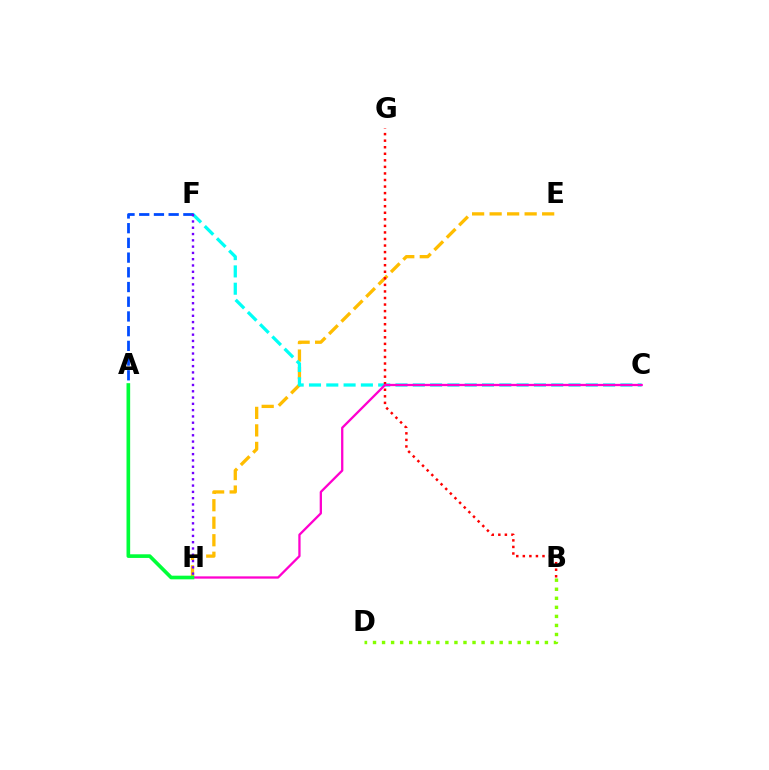{('E', 'H'): [{'color': '#ffbd00', 'line_style': 'dashed', 'thickness': 2.38}], ('B', 'D'): [{'color': '#84ff00', 'line_style': 'dotted', 'thickness': 2.46}], ('C', 'F'): [{'color': '#00fff6', 'line_style': 'dashed', 'thickness': 2.35}], ('B', 'G'): [{'color': '#ff0000', 'line_style': 'dotted', 'thickness': 1.78}], ('C', 'H'): [{'color': '#ff00cf', 'line_style': 'solid', 'thickness': 1.65}], ('A', 'F'): [{'color': '#004bff', 'line_style': 'dashed', 'thickness': 2.0}], ('F', 'H'): [{'color': '#7200ff', 'line_style': 'dotted', 'thickness': 1.71}], ('A', 'H'): [{'color': '#00ff39', 'line_style': 'solid', 'thickness': 2.63}]}